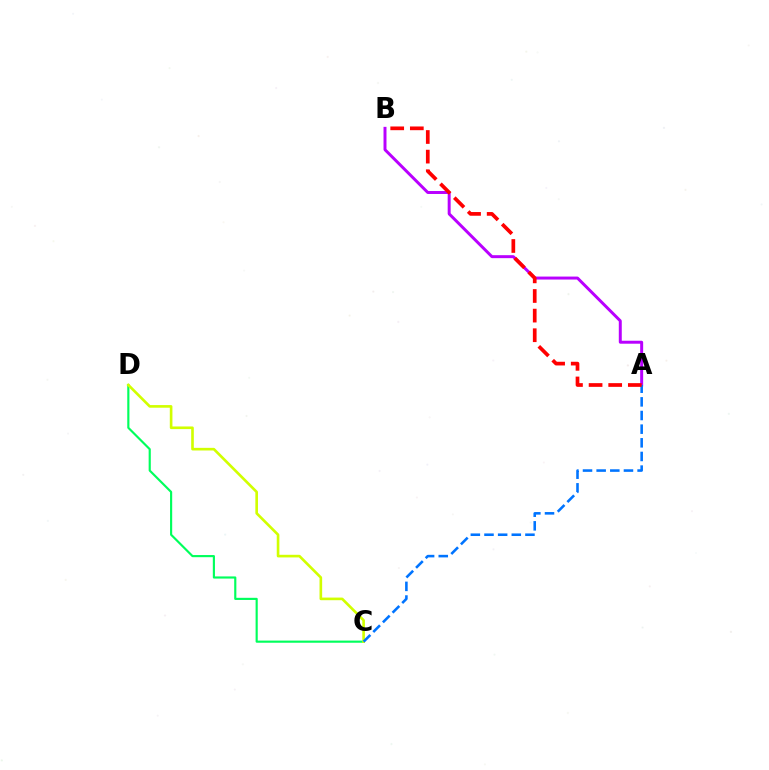{('C', 'D'): [{'color': '#00ff5c', 'line_style': 'solid', 'thickness': 1.55}, {'color': '#d1ff00', 'line_style': 'solid', 'thickness': 1.9}], ('A', 'B'): [{'color': '#b900ff', 'line_style': 'solid', 'thickness': 2.14}, {'color': '#ff0000', 'line_style': 'dashed', 'thickness': 2.67}], ('A', 'C'): [{'color': '#0074ff', 'line_style': 'dashed', 'thickness': 1.85}]}